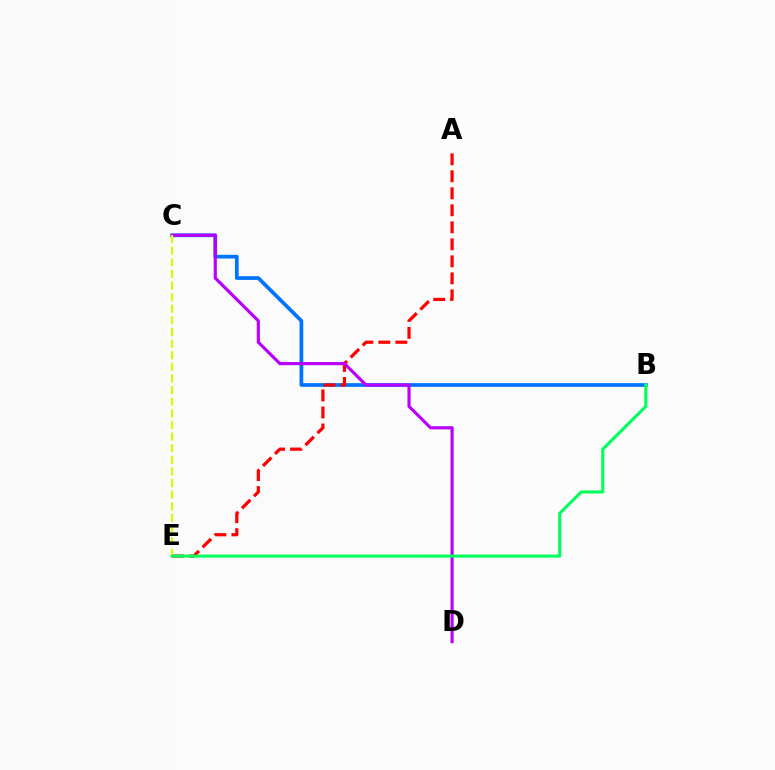{('B', 'C'): [{'color': '#0074ff', 'line_style': 'solid', 'thickness': 2.67}], ('A', 'E'): [{'color': '#ff0000', 'line_style': 'dashed', 'thickness': 2.31}], ('C', 'D'): [{'color': '#b900ff', 'line_style': 'solid', 'thickness': 2.26}], ('C', 'E'): [{'color': '#d1ff00', 'line_style': 'dashed', 'thickness': 1.58}], ('B', 'E'): [{'color': '#00ff5c', 'line_style': 'solid', 'thickness': 2.22}]}